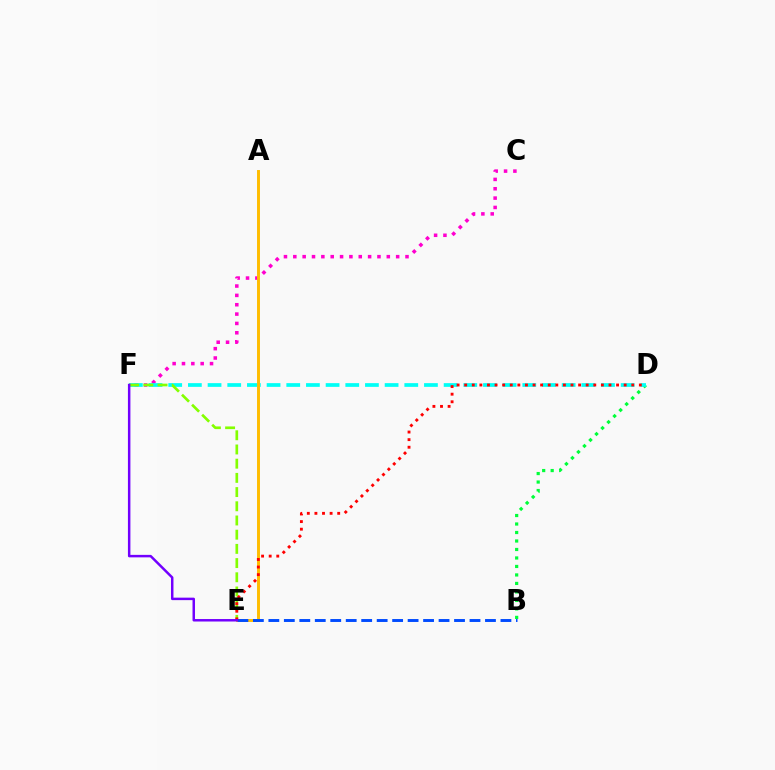{('B', 'D'): [{'color': '#00ff39', 'line_style': 'dotted', 'thickness': 2.31}], ('C', 'F'): [{'color': '#ff00cf', 'line_style': 'dotted', 'thickness': 2.54}], ('D', 'F'): [{'color': '#00fff6', 'line_style': 'dashed', 'thickness': 2.67}], ('A', 'E'): [{'color': '#ffbd00', 'line_style': 'solid', 'thickness': 2.12}], ('E', 'F'): [{'color': '#84ff00', 'line_style': 'dashed', 'thickness': 1.93}, {'color': '#7200ff', 'line_style': 'solid', 'thickness': 1.78}], ('B', 'E'): [{'color': '#004bff', 'line_style': 'dashed', 'thickness': 2.1}], ('D', 'E'): [{'color': '#ff0000', 'line_style': 'dotted', 'thickness': 2.06}]}